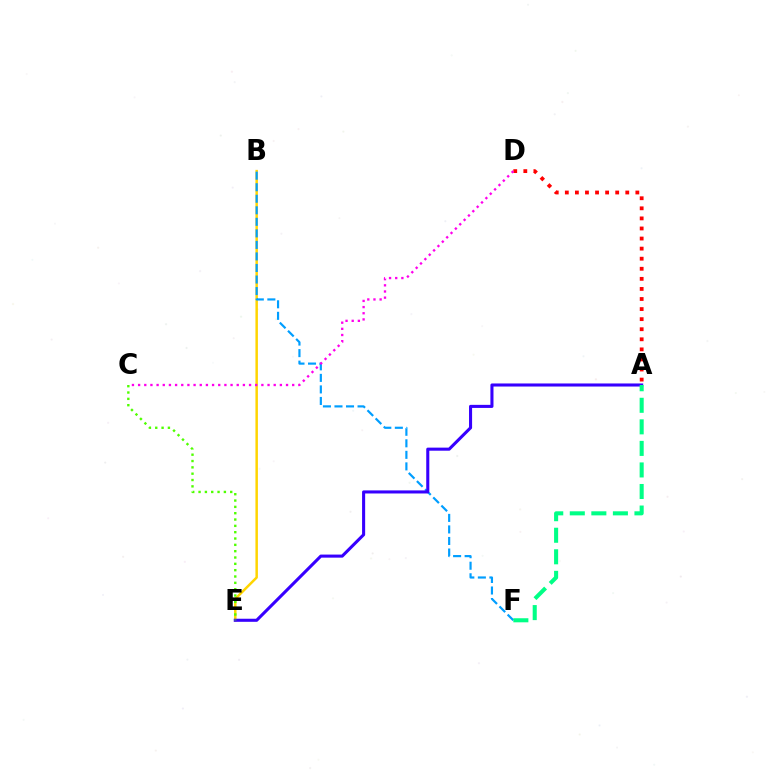{('B', 'E'): [{'color': '#ffd500', 'line_style': 'solid', 'thickness': 1.79}], ('B', 'F'): [{'color': '#009eff', 'line_style': 'dashed', 'thickness': 1.57}], ('A', 'E'): [{'color': '#3700ff', 'line_style': 'solid', 'thickness': 2.21}], ('A', 'D'): [{'color': '#ff0000', 'line_style': 'dotted', 'thickness': 2.74}], ('A', 'F'): [{'color': '#00ff86', 'line_style': 'dashed', 'thickness': 2.93}], ('C', 'D'): [{'color': '#ff00ed', 'line_style': 'dotted', 'thickness': 1.67}], ('C', 'E'): [{'color': '#4fff00', 'line_style': 'dotted', 'thickness': 1.72}]}